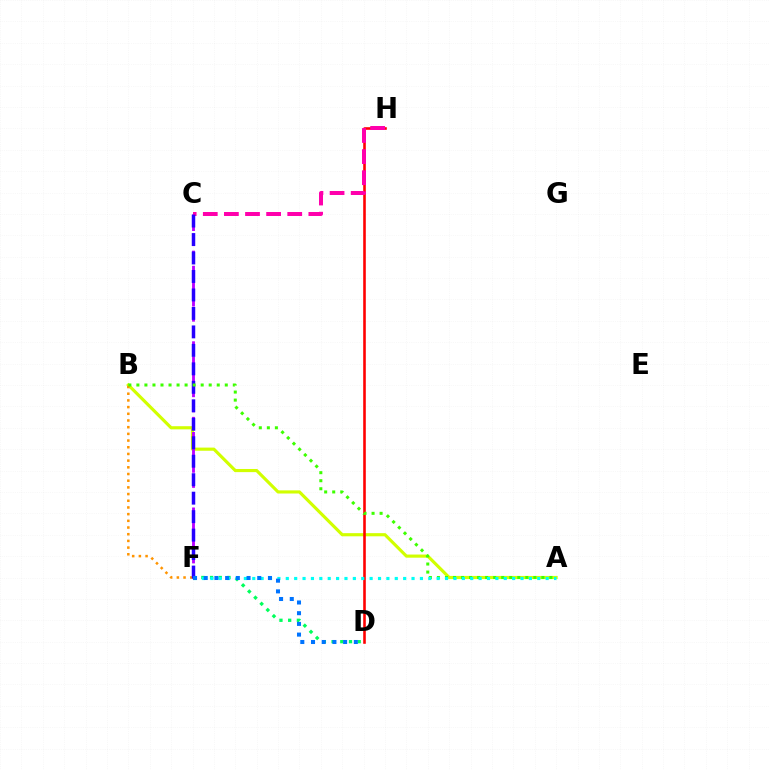{('A', 'B'): [{'color': '#d1ff00', 'line_style': 'solid', 'thickness': 2.27}, {'color': '#3dff00', 'line_style': 'dotted', 'thickness': 2.18}], ('D', 'F'): [{'color': '#00ff5c', 'line_style': 'dotted', 'thickness': 2.37}, {'color': '#0074ff', 'line_style': 'dotted', 'thickness': 2.91}], ('D', 'H'): [{'color': '#ff0000', 'line_style': 'solid', 'thickness': 1.87}], ('C', 'F'): [{'color': '#b900ff', 'line_style': 'dashed', 'thickness': 2.05}, {'color': '#2500ff', 'line_style': 'dashed', 'thickness': 2.51}], ('B', 'F'): [{'color': '#ff9400', 'line_style': 'dotted', 'thickness': 1.82}], ('C', 'H'): [{'color': '#ff00ac', 'line_style': 'dashed', 'thickness': 2.87}], ('A', 'F'): [{'color': '#00fff6', 'line_style': 'dotted', 'thickness': 2.28}]}